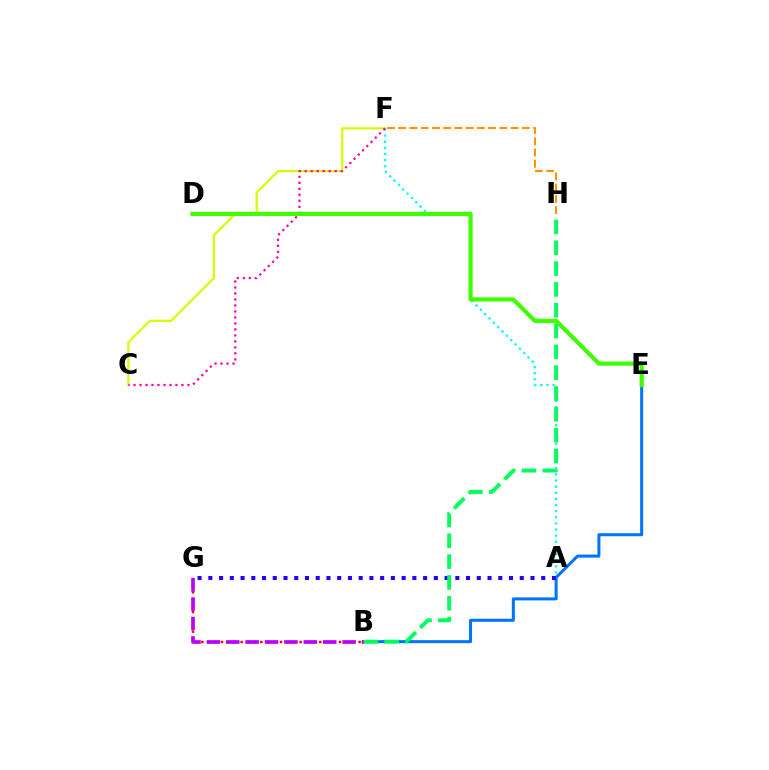{('C', 'F'): [{'color': '#d1ff00', 'line_style': 'solid', 'thickness': 1.59}, {'color': '#ff00ac', 'line_style': 'dotted', 'thickness': 1.63}], ('B', 'E'): [{'color': '#0074ff', 'line_style': 'solid', 'thickness': 2.18}], ('B', 'G'): [{'color': '#ff0000', 'line_style': 'dotted', 'thickness': 1.78}, {'color': '#b900ff', 'line_style': 'dashed', 'thickness': 2.63}], ('A', 'F'): [{'color': '#00fff6', 'line_style': 'dotted', 'thickness': 1.66}], ('A', 'G'): [{'color': '#2500ff', 'line_style': 'dotted', 'thickness': 2.92}], ('B', 'H'): [{'color': '#00ff5c', 'line_style': 'dashed', 'thickness': 2.83}], ('D', 'E'): [{'color': '#3dff00', 'line_style': 'solid', 'thickness': 3.0}], ('F', 'H'): [{'color': '#ff9400', 'line_style': 'dashed', 'thickness': 1.53}]}